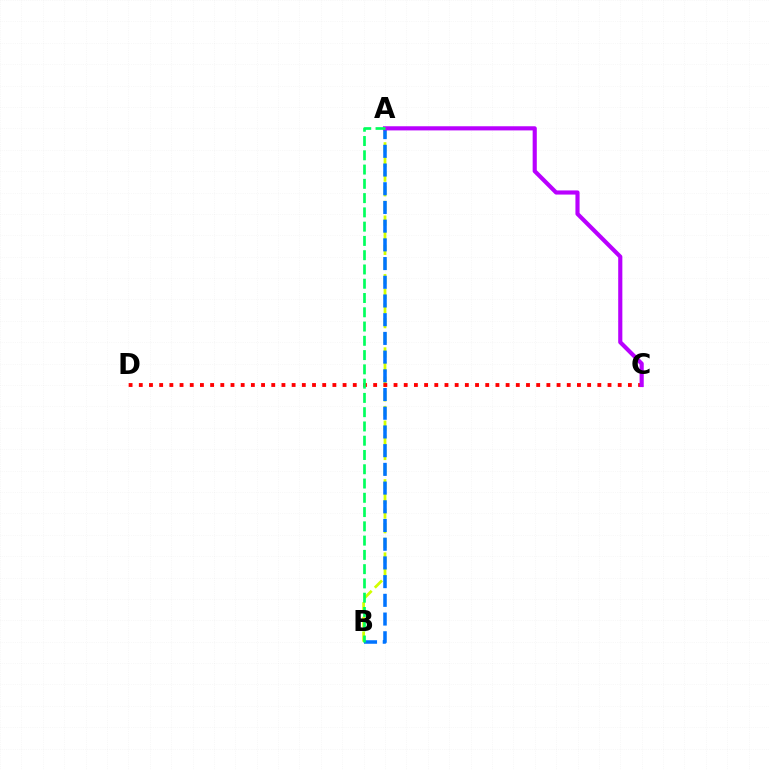{('A', 'B'): [{'color': '#d1ff00', 'line_style': 'dashed', 'thickness': 1.99}, {'color': '#0074ff', 'line_style': 'dashed', 'thickness': 2.54}, {'color': '#00ff5c', 'line_style': 'dashed', 'thickness': 1.94}], ('C', 'D'): [{'color': '#ff0000', 'line_style': 'dotted', 'thickness': 2.77}], ('A', 'C'): [{'color': '#b900ff', 'line_style': 'solid', 'thickness': 2.98}]}